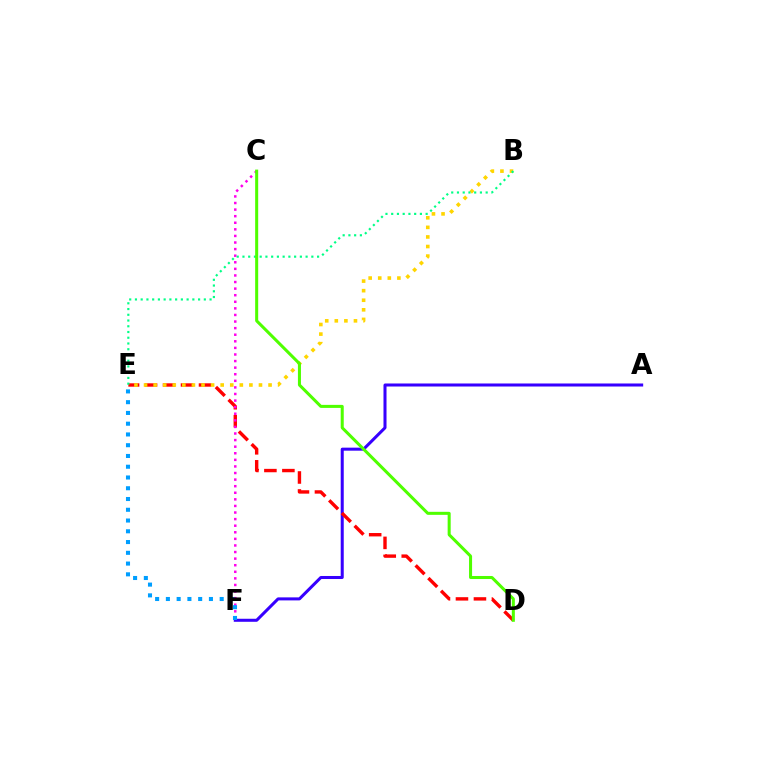{('A', 'F'): [{'color': '#3700ff', 'line_style': 'solid', 'thickness': 2.18}], ('D', 'E'): [{'color': '#ff0000', 'line_style': 'dashed', 'thickness': 2.44}], ('C', 'F'): [{'color': '#ff00ed', 'line_style': 'dotted', 'thickness': 1.79}], ('B', 'E'): [{'color': '#ffd500', 'line_style': 'dotted', 'thickness': 2.6}, {'color': '#00ff86', 'line_style': 'dotted', 'thickness': 1.56}], ('C', 'D'): [{'color': '#4fff00', 'line_style': 'solid', 'thickness': 2.18}], ('E', 'F'): [{'color': '#009eff', 'line_style': 'dotted', 'thickness': 2.92}]}